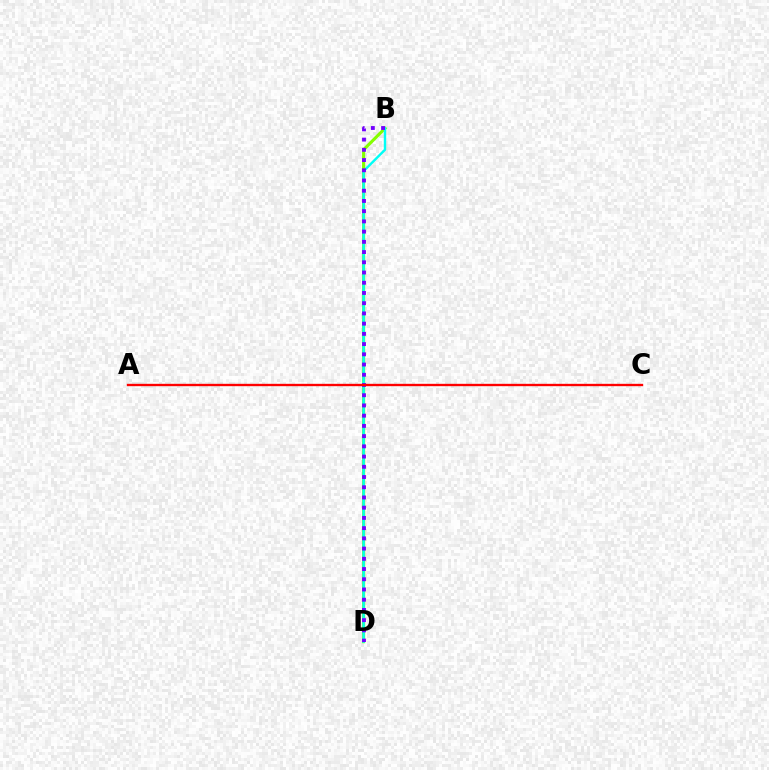{('B', 'D'): [{'color': '#84ff00', 'line_style': 'solid', 'thickness': 2.24}, {'color': '#00fff6', 'line_style': 'solid', 'thickness': 1.73}, {'color': '#7200ff', 'line_style': 'dotted', 'thickness': 2.78}], ('A', 'C'): [{'color': '#ff0000', 'line_style': 'solid', 'thickness': 1.69}]}